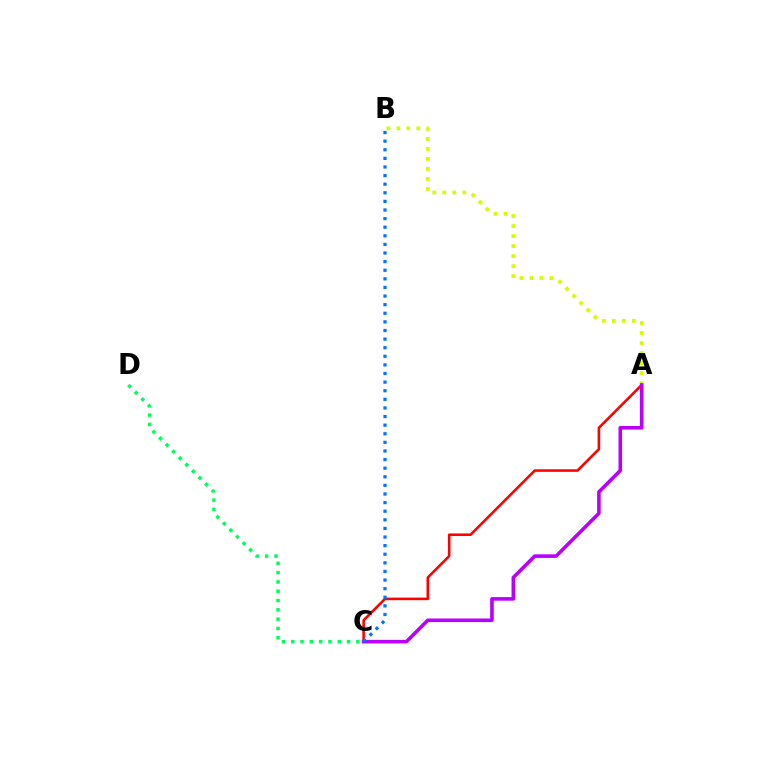{('A', 'B'): [{'color': '#d1ff00', 'line_style': 'dotted', 'thickness': 2.72}], ('A', 'C'): [{'color': '#ff0000', 'line_style': 'solid', 'thickness': 1.85}, {'color': '#b900ff', 'line_style': 'solid', 'thickness': 2.59}], ('B', 'C'): [{'color': '#0074ff', 'line_style': 'dotted', 'thickness': 2.34}], ('C', 'D'): [{'color': '#00ff5c', 'line_style': 'dotted', 'thickness': 2.53}]}